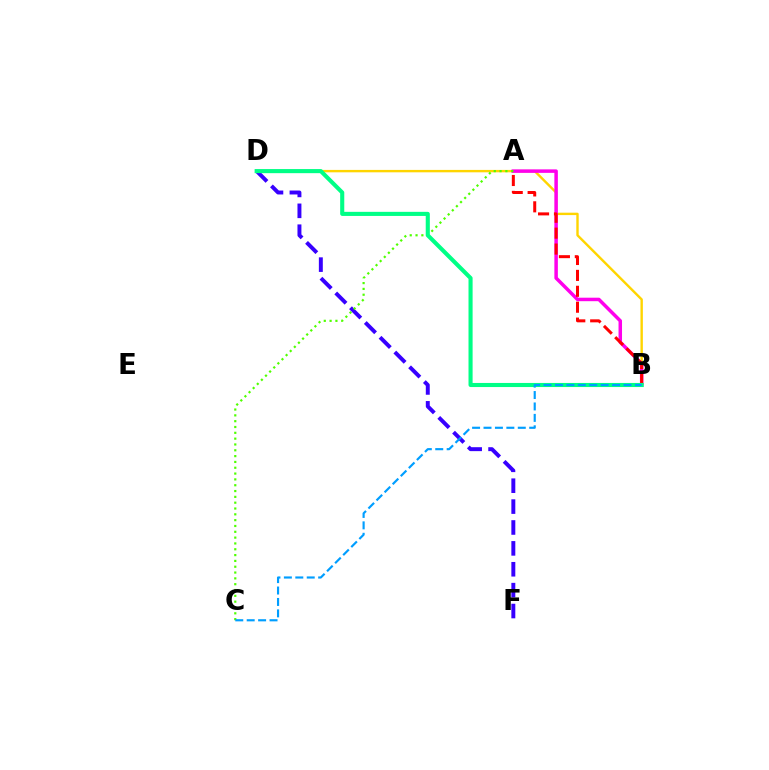{('B', 'D'): [{'color': '#ffd500', 'line_style': 'solid', 'thickness': 1.73}, {'color': '#00ff86', 'line_style': 'solid', 'thickness': 2.95}], ('A', 'B'): [{'color': '#ff00ed', 'line_style': 'solid', 'thickness': 2.51}, {'color': '#ff0000', 'line_style': 'dashed', 'thickness': 2.16}], ('D', 'F'): [{'color': '#3700ff', 'line_style': 'dashed', 'thickness': 2.84}], ('A', 'C'): [{'color': '#4fff00', 'line_style': 'dotted', 'thickness': 1.58}], ('B', 'C'): [{'color': '#009eff', 'line_style': 'dashed', 'thickness': 1.55}]}